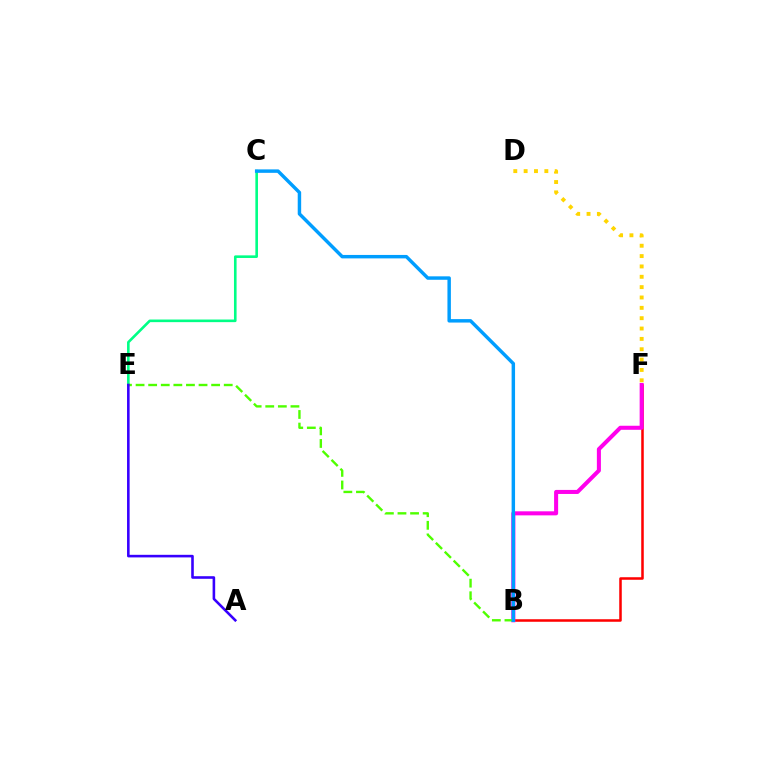{('B', 'F'): [{'color': '#ff0000', 'line_style': 'solid', 'thickness': 1.82}, {'color': '#ff00ed', 'line_style': 'solid', 'thickness': 2.91}], ('C', 'E'): [{'color': '#00ff86', 'line_style': 'solid', 'thickness': 1.88}], ('B', 'E'): [{'color': '#4fff00', 'line_style': 'dashed', 'thickness': 1.71}], ('B', 'C'): [{'color': '#009eff', 'line_style': 'solid', 'thickness': 2.48}], ('A', 'E'): [{'color': '#3700ff', 'line_style': 'solid', 'thickness': 1.87}], ('D', 'F'): [{'color': '#ffd500', 'line_style': 'dotted', 'thickness': 2.81}]}